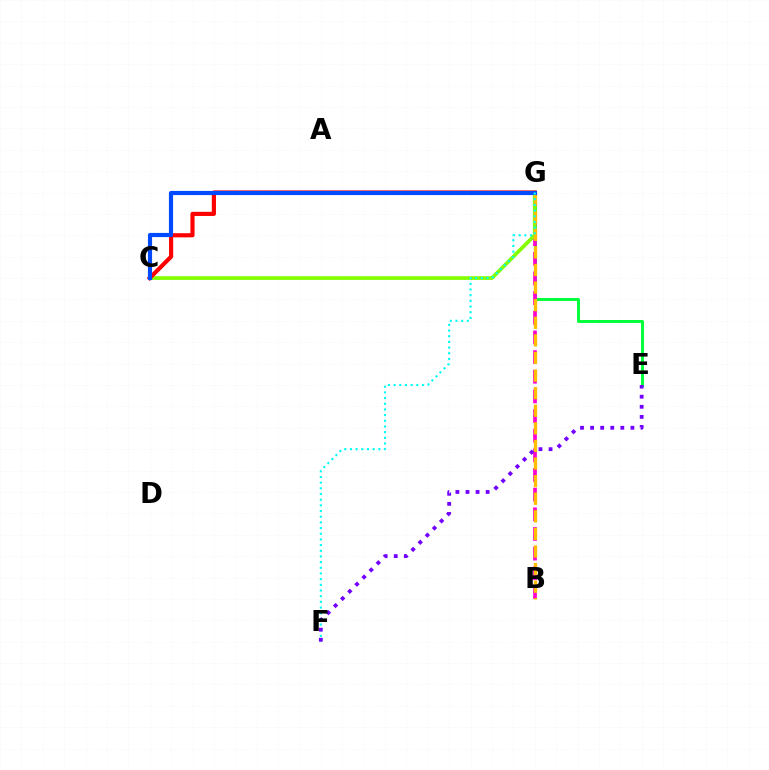{('E', 'G'): [{'color': '#00ff39', 'line_style': 'solid', 'thickness': 2.12}], ('B', 'G'): [{'color': '#ff00cf', 'line_style': 'dashed', 'thickness': 2.67}, {'color': '#ffbd00', 'line_style': 'dashed', 'thickness': 2.39}], ('C', 'G'): [{'color': '#84ff00', 'line_style': 'solid', 'thickness': 2.68}, {'color': '#ff0000', 'line_style': 'solid', 'thickness': 2.99}, {'color': '#004bff', 'line_style': 'solid', 'thickness': 2.99}], ('F', 'G'): [{'color': '#00fff6', 'line_style': 'dotted', 'thickness': 1.54}], ('E', 'F'): [{'color': '#7200ff', 'line_style': 'dotted', 'thickness': 2.74}]}